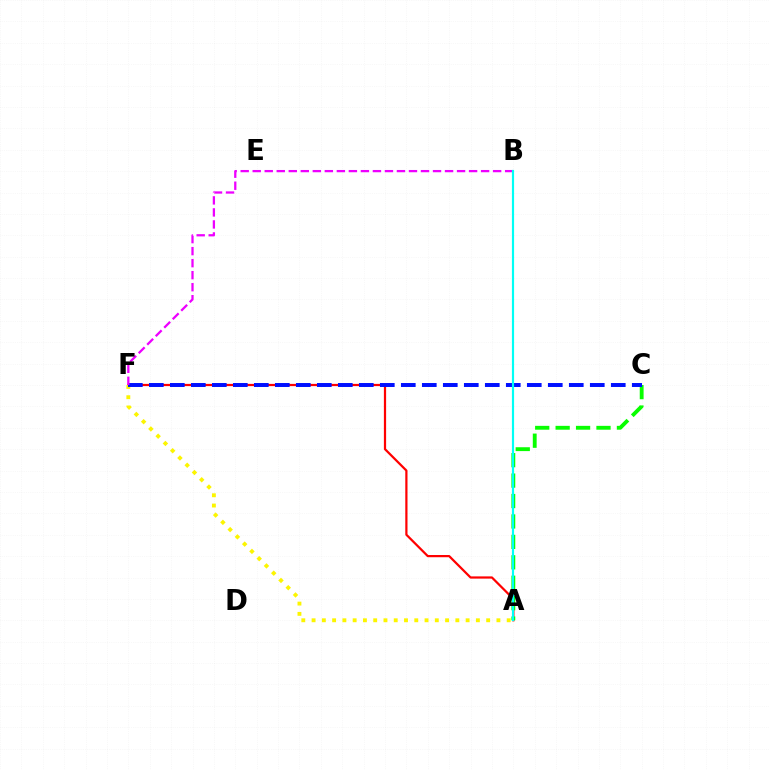{('A', 'F'): [{'color': '#ff0000', 'line_style': 'solid', 'thickness': 1.6}, {'color': '#fcf500', 'line_style': 'dotted', 'thickness': 2.79}], ('A', 'C'): [{'color': '#08ff00', 'line_style': 'dashed', 'thickness': 2.78}], ('C', 'F'): [{'color': '#0010ff', 'line_style': 'dashed', 'thickness': 2.85}], ('B', 'F'): [{'color': '#ee00ff', 'line_style': 'dashed', 'thickness': 1.63}], ('A', 'B'): [{'color': '#00fff6', 'line_style': 'solid', 'thickness': 1.56}]}